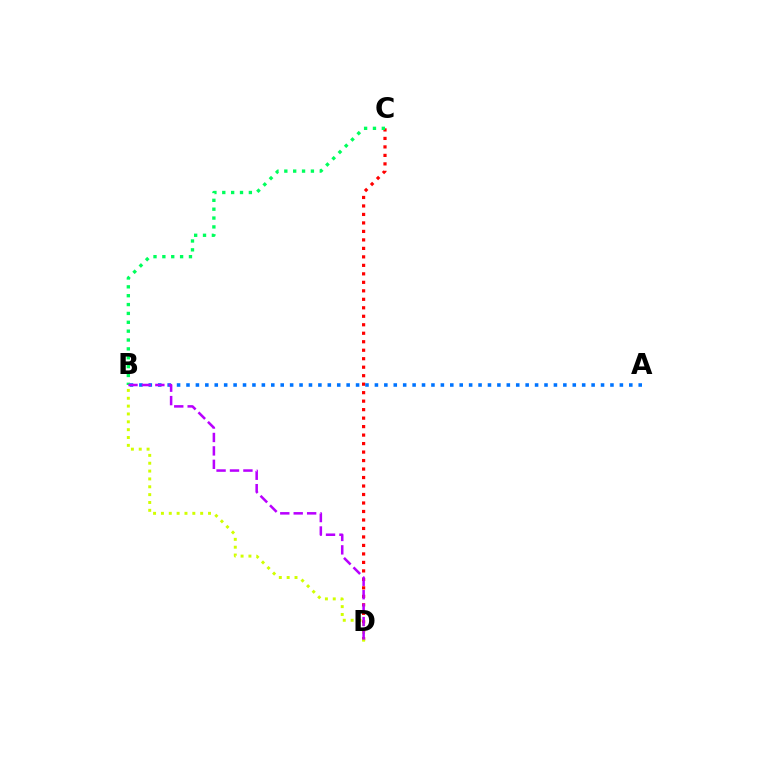{('C', 'D'): [{'color': '#ff0000', 'line_style': 'dotted', 'thickness': 2.31}], ('B', 'D'): [{'color': '#d1ff00', 'line_style': 'dotted', 'thickness': 2.13}, {'color': '#b900ff', 'line_style': 'dashed', 'thickness': 1.82}], ('A', 'B'): [{'color': '#0074ff', 'line_style': 'dotted', 'thickness': 2.56}], ('B', 'C'): [{'color': '#00ff5c', 'line_style': 'dotted', 'thickness': 2.41}]}